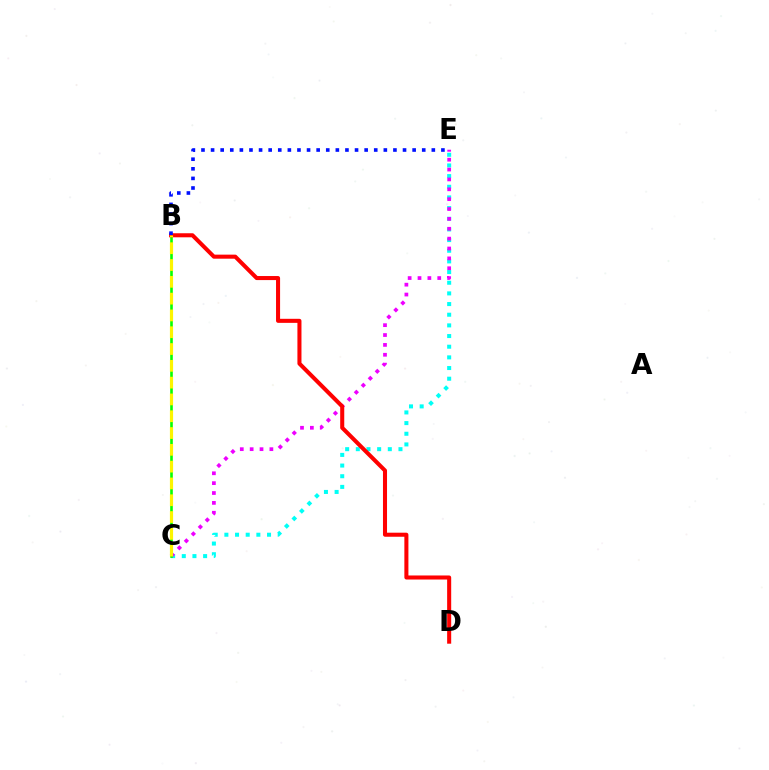{('C', 'E'): [{'color': '#00fff6', 'line_style': 'dotted', 'thickness': 2.9}, {'color': '#ee00ff', 'line_style': 'dotted', 'thickness': 2.68}], ('B', 'C'): [{'color': '#08ff00', 'line_style': 'solid', 'thickness': 1.89}, {'color': '#fcf500', 'line_style': 'dashed', 'thickness': 2.28}], ('B', 'D'): [{'color': '#ff0000', 'line_style': 'solid', 'thickness': 2.92}], ('B', 'E'): [{'color': '#0010ff', 'line_style': 'dotted', 'thickness': 2.61}]}